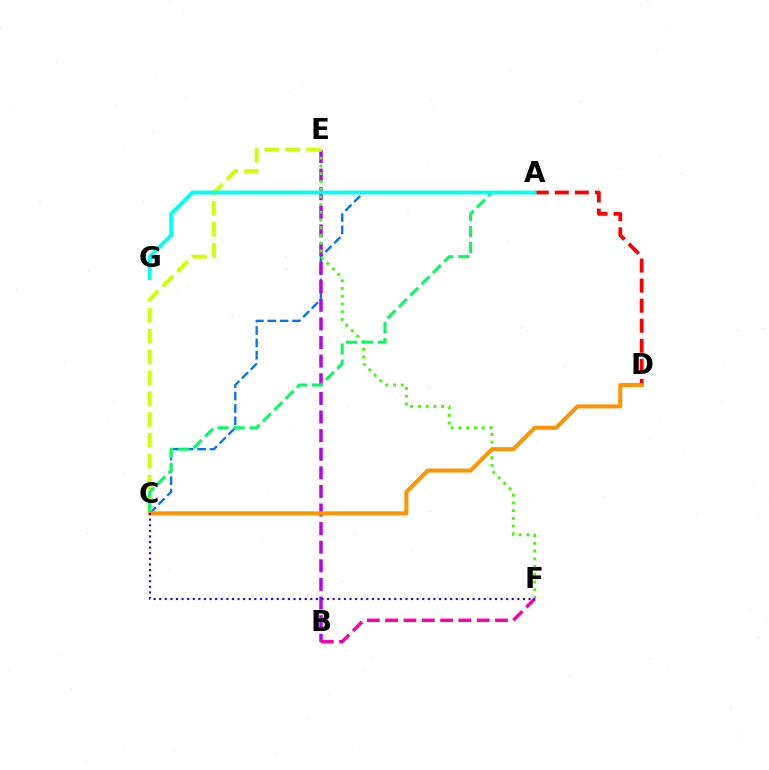{('A', 'C'): [{'color': '#0074ff', 'line_style': 'dashed', 'thickness': 1.68}, {'color': '#00ff5c', 'line_style': 'dashed', 'thickness': 2.18}], ('A', 'D'): [{'color': '#ff0000', 'line_style': 'dashed', 'thickness': 2.72}], ('B', 'E'): [{'color': '#b900ff', 'line_style': 'dashed', 'thickness': 2.53}], ('E', 'F'): [{'color': '#3dff00', 'line_style': 'dotted', 'thickness': 2.1}], ('C', 'E'): [{'color': '#d1ff00', 'line_style': 'dashed', 'thickness': 2.83}], ('A', 'G'): [{'color': '#00fff6', 'line_style': 'solid', 'thickness': 2.75}], ('C', 'D'): [{'color': '#ff9400', 'line_style': 'solid', 'thickness': 2.91}], ('B', 'F'): [{'color': '#ff00ac', 'line_style': 'dashed', 'thickness': 2.49}], ('C', 'F'): [{'color': '#2500ff', 'line_style': 'dotted', 'thickness': 1.52}]}